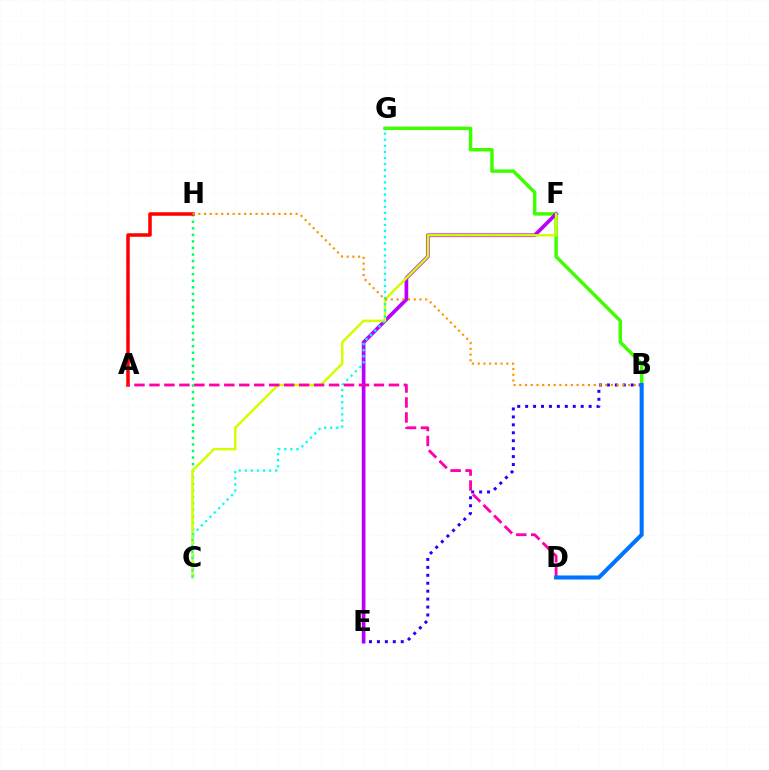{('B', 'G'): [{'color': '#3dff00', 'line_style': 'solid', 'thickness': 2.49}], ('C', 'H'): [{'color': '#00ff5c', 'line_style': 'dotted', 'thickness': 1.78}], ('E', 'F'): [{'color': '#b900ff', 'line_style': 'solid', 'thickness': 2.65}], ('C', 'F'): [{'color': '#d1ff00', 'line_style': 'solid', 'thickness': 1.78}], ('B', 'E'): [{'color': '#2500ff', 'line_style': 'dotted', 'thickness': 2.16}], ('C', 'G'): [{'color': '#00fff6', 'line_style': 'dotted', 'thickness': 1.65}], ('A', 'H'): [{'color': '#ff0000', 'line_style': 'solid', 'thickness': 2.53}], ('B', 'H'): [{'color': '#ff9400', 'line_style': 'dotted', 'thickness': 1.56}], ('A', 'D'): [{'color': '#ff00ac', 'line_style': 'dashed', 'thickness': 2.03}], ('B', 'D'): [{'color': '#0074ff', 'line_style': 'solid', 'thickness': 2.92}]}